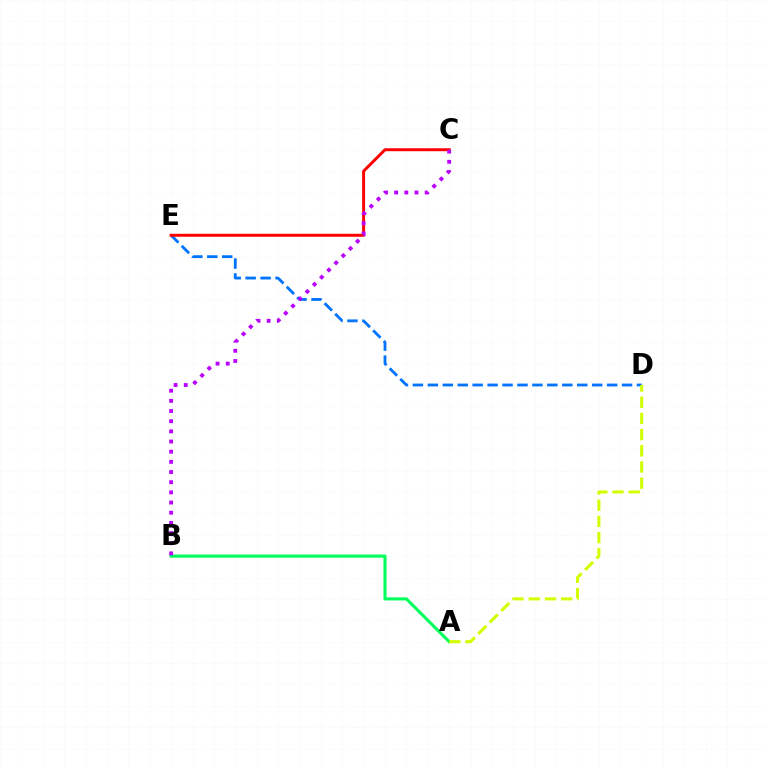{('D', 'E'): [{'color': '#0074ff', 'line_style': 'dashed', 'thickness': 2.03}], ('C', 'E'): [{'color': '#ff0000', 'line_style': 'solid', 'thickness': 2.14}], ('A', 'B'): [{'color': '#00ff5c', 'line_style': 'solid', 'thickness': 2.23}], ('A', 'D'): [{'color': '#d1ff00', 'line_style': 'dashed', 'thickness': 2.2}], ('B', 'C'): [{'color': '#b900ff', 'line_style': 'dotted', 'thickness': 2.76}]}